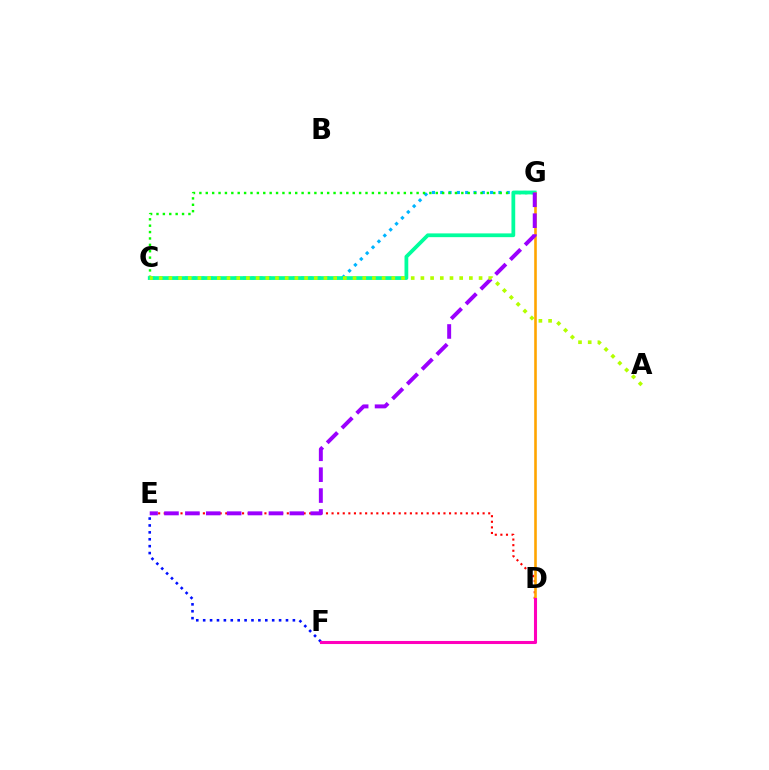{('D', 'E'): [{'color': '#ff0000', 'line_style': 'dotted', 'thickness': 1.52}], ('C', 'G'): [{'color': '#00b5ff', 'line_style': 'dotted', 'thickness': 2.26}, {'color': '#08ff00', 'line_style': 'dotted', 'thickness': 1.74}, {'color': '#00ff9d', 'line_style': 'solid', 'thickness': 2.71}], ('D', 'G'): [{'color': '#ffa500', 'line_style': 'solid', 'thickness': 1.87}], ('E', 'G'): [{'color': '#9b00ff', 'line_style': 'dashed', 'thickness': 2.84}], ('E', 'F'): [{'color': '#0010ff', 'line_style': 'dotted', 'thickness': 1.87}], ('D', 'F'): [{'color': '#ff00bd', 'line_style': 'solid', 'thickness': 2.21}], ('A', 'C'): [{'color': '#b3ff00', 'line_style': 'dotted', 'thickness': 2.63}]}